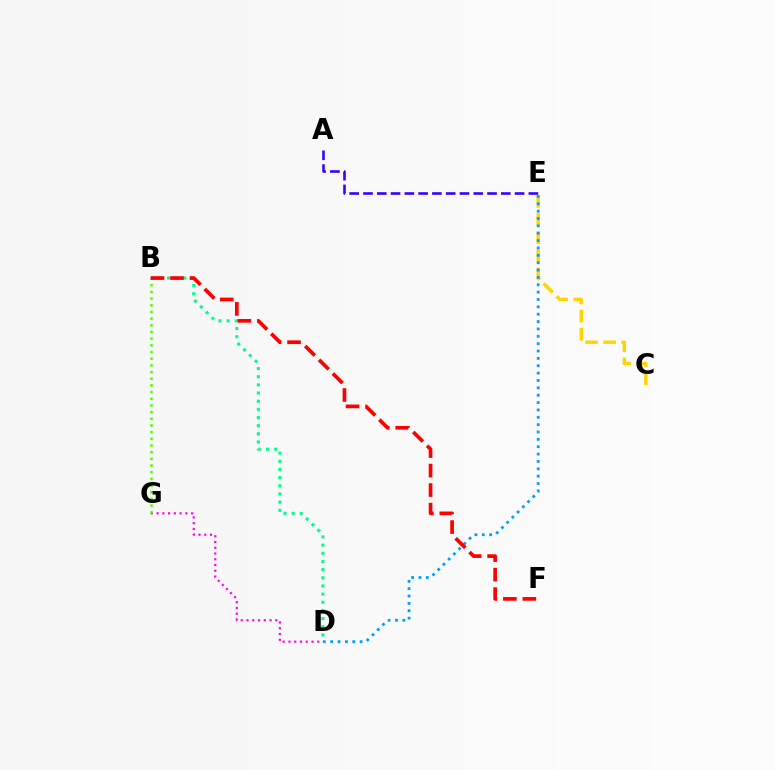{('B', 'D'): [{'color': '#00ff86', 'line_style': 'dotted', 'thickness': 2.22}], ('D', 'G'): [{'color': '#ff00ed', 'line_style': 'dotted', 'thickness': 1.57}], ('C', 'E'): [{'color': '#ffd500', 'line_style': 'dashed', 'thickness': 2.47}], ('A', 'E'): [{'color': '#3700ff', 'line_style': 'dashed', 'thickness': 1.87}], ('B', 'G'): [{'color': '#4fff00', 'line_style': 'dotted', 'thickness': 1.81}], ('D', 'E'): [{'color': '#009eff', 'line_style': 'dotted', 'thickness': 2.0}], ('B', 'F'): [{'color': '#ff0000', 'line_style': 'dashed', 'thickness': 2.65}]}